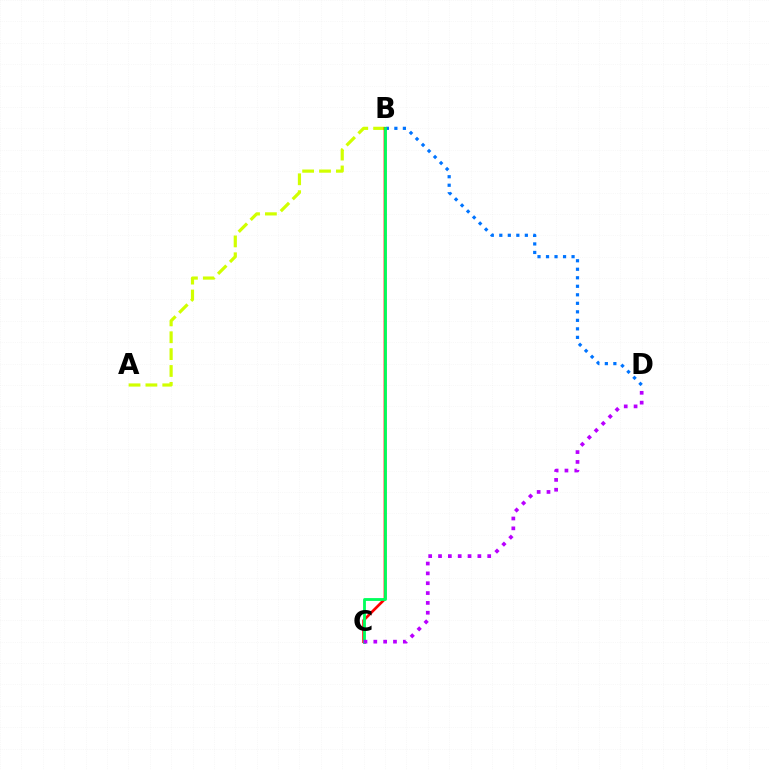{('B', 'D'): [{'color': '#0074ff', 'line_style': 'dotted', 'thickness': 2.31}], ('A', 'B'): [{'color': '#d1ff00', 'line_style': 'dashed', 'thickness': 2.29}], ('B', 'C'): [{'color': '#ff0000', 'line_style': 'solid', 'thickness': 1.95}, {'color': '#00ff5c', 'line_style': 'solid', 'thickness': 2.03}], ('C', 'D'): [{'color': '#b900ff', 'line_style': 'dotted', 'thickness': 2.67}]}